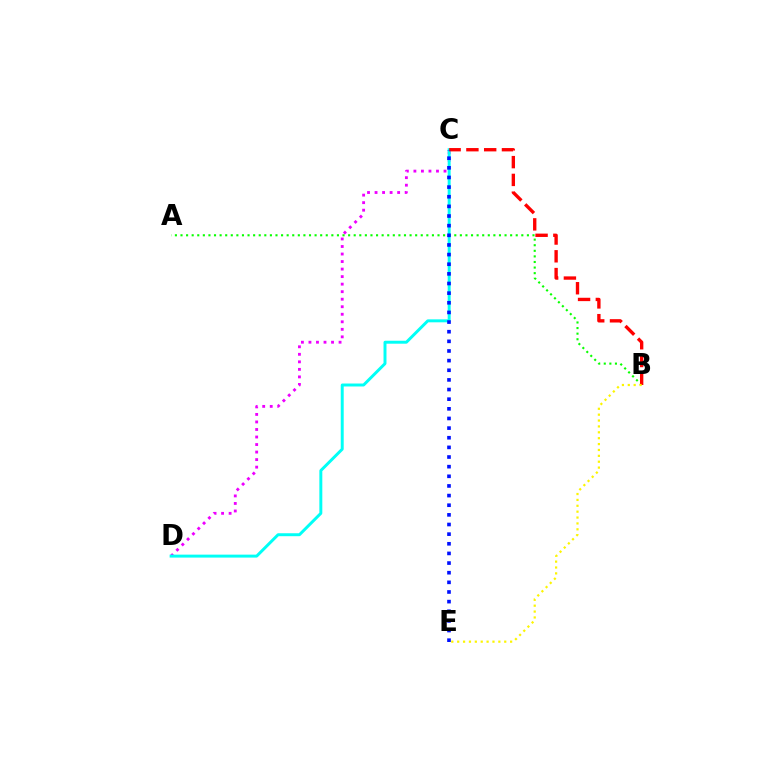{('C', 'D'): [{'color': '#ee00ff', 'line_style': 'dotted', 'thickness': 2.05}, {'color': '#00fff6', 'line_style': 'solid', 'thickness': 2.13}], ('A', 'B'): [{'color': '#08ff00', 'line_style': 'dotted', 'thickness': 1.52}], ('B', 'C'): [{'color': '#ff0000', 'line_style': 'dashed', 'thickness': 2.41}], ('B', 'E'): [{'color': '#fcf500', 'line_style': 'dotted', 'thickness': 1.6}], ('C', 'E'): [{'color': '#0010ff', 'line_style': 'dotted', 'thickness': 2.62}]}